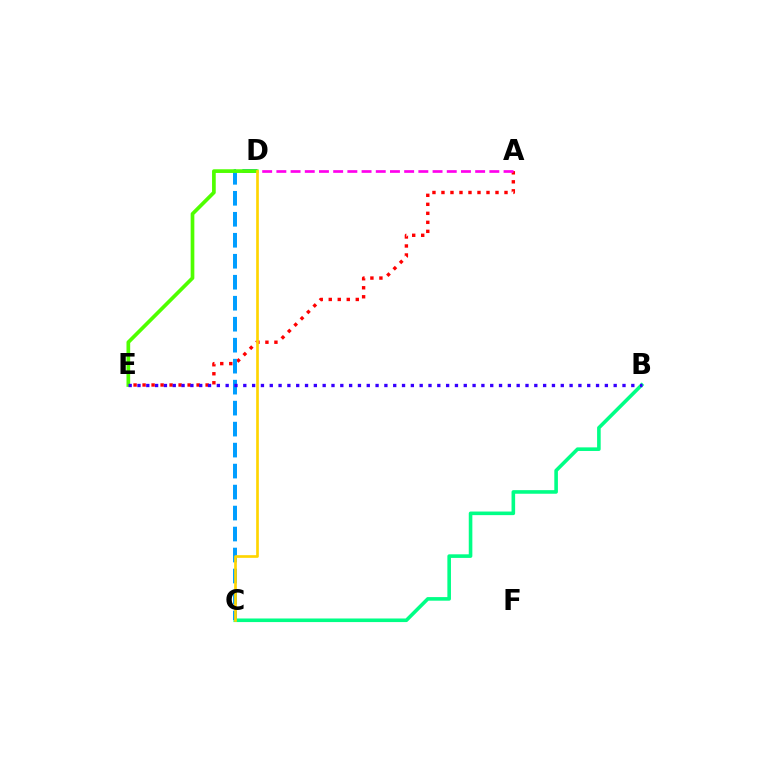{('B', 'C'): [{'color': '#00ff86', 'line_style': 'solid', 'thickness': 2.59}], ('A', 'E'): [{'color': '#ff0000', 'line_style': 'dotted', 'thickness': 2.45}], ('A', 'D'): [{'color': '#ff00ed', 'line_style': 'dashed', 'thickness': 1.93}], ('C', 'D'): [{'color': '#009eff', 'line_style': 'dashed', 'thickness': 2.85}, {'color': '#ffd500', 'line_style': 'solid', 'thickness': 1.93}], ('D', 'E'): [{'color': '#4fff00', 'line_style': 'solid', 'thickness': 2.66}], ('B', 'E'): [{'color': '#3700ff', 'line_style': 'dotted', 'thickness': 2.4}]}